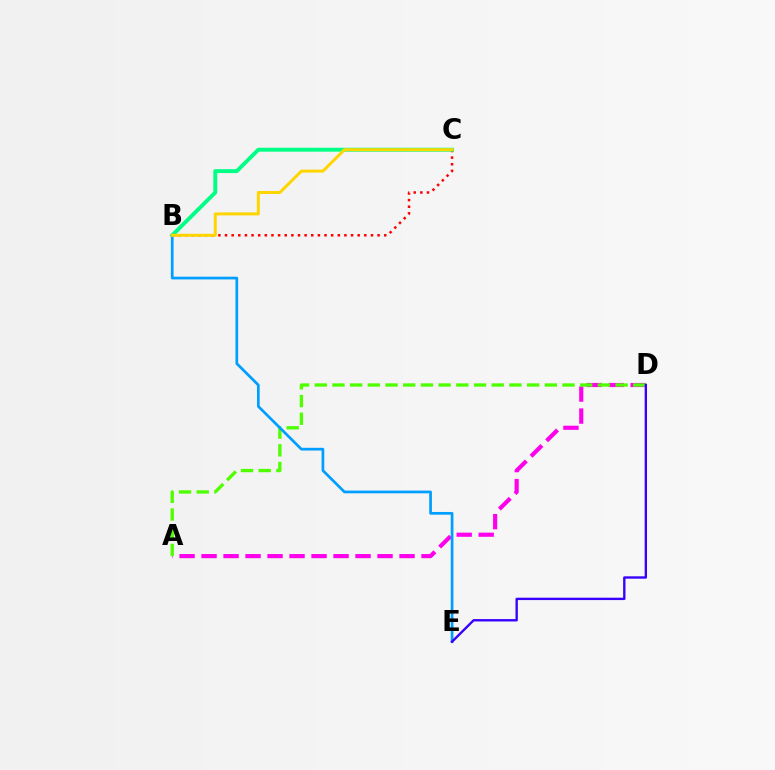{('A', 'D'): [{'color': '#ff00ed', 'line_style': 'dashed', 'thickness': 2.99}, {'color': '#4fff00', 'line_style': 'dashed', 'thickness': 2.4}], ('B', 'C'): [{'color': '#ff0000', 'line_style': 'dotted', 'thickness': 1.8}, {'color': '#00ff86', 'line_style': 'solid', 'thickness': 2.81}, {'color': '#ffd500', 'line_style': 'solid', 'thickness': 2.15}], ('B', 'E'): [{'color': '#009eff', 'line_style': 'solid', 'thickness': 1.95}], ('D', 'E'): [{'color': '#3700ff', 'line_style': 'solid', 'thickness': 1.7}]}